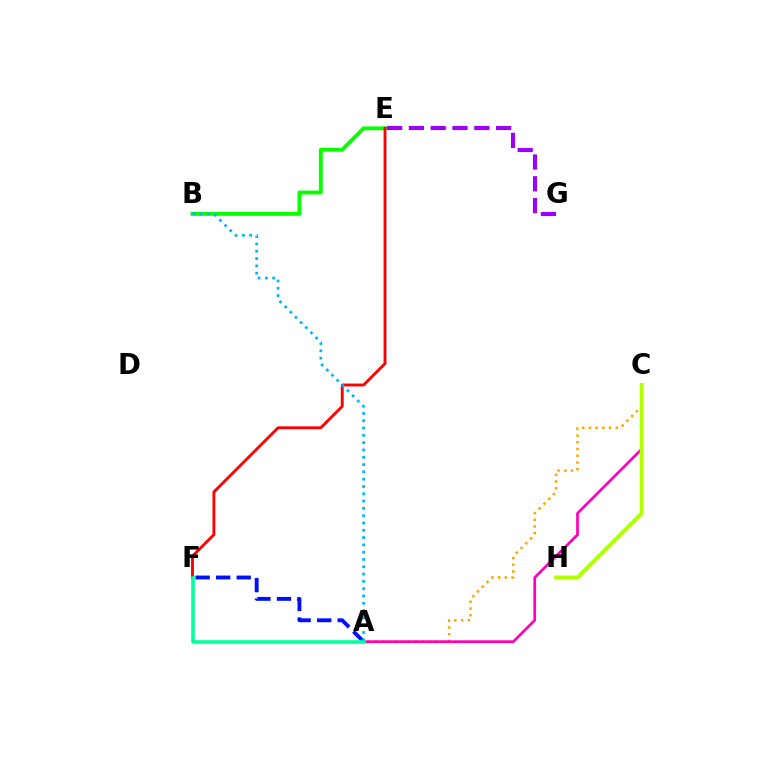{('B', 'E'): [{'color': '#08ff00', 'line_style': 'solid', 'thickness': 2.78}], ('A', 'C'): [{'color': '#ffa500', 'line_style': 'dotted', 'thickness': 1.83}, {'color': '#ff00bd', 'line_style': 'solid', 'thickness': 1.95}], ('C', 'H'): [{'color': '#b3ff00', 'line_style': 'solid', 'thickness': 2.86}], ('A', 'F'): [{'color': '#0010ff', 'line_style': 'dashed', 'thickness': 2.79}, {'color': '#00ff9d', 'line_style': 'solid', 'thickness': 2.57}], ('E', 'F'): [{'color': '#ff0000', 'line_style': 'solid', 'thickness': 2.07}], ('A', 'B'): [{'color': '#00b5ff', 'line_style': 'dotted', 'thickness': 1.98}], ('E', 'G'): [{'color': '#9b00ff', 'line_style': 'dashed', 'thickness': 2.96}]}